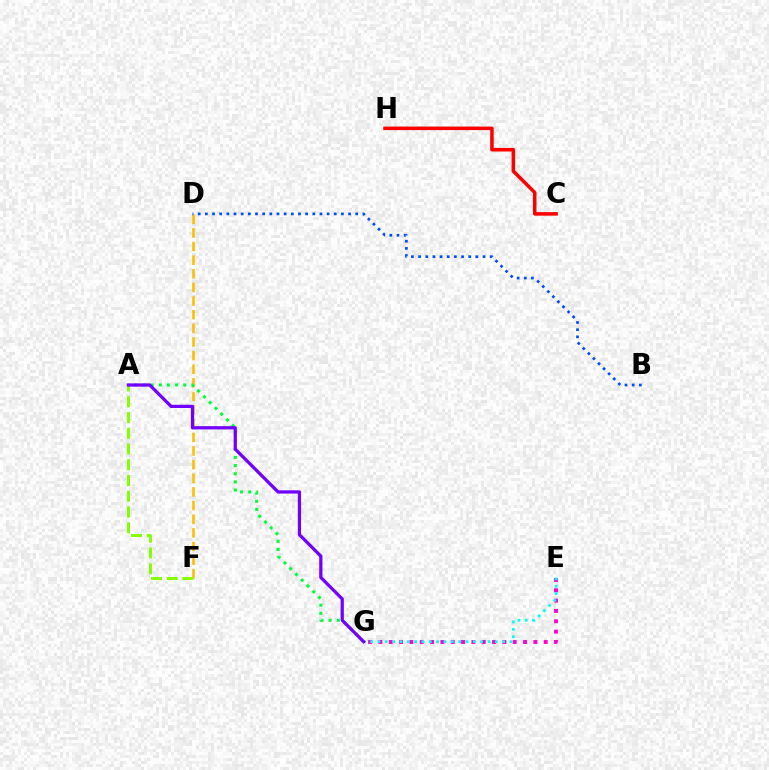{('D', 'F'): [{'color': '#ffbd00', 'line_style': 'dashed', 'thickness': 1.85}], ('E', 'G'): [{'color': '#ff00cf', 'line_style': 'dotted', 'thickness': 2.81}, {'color': '#00fff6', 'line_style': 'dotted', 'thickness': 1.99}], ('A', 'G'): [{'color': '#00ff39', 'line_style': 'dotted', 'thickness': 2.22}, {'color': '#7200ff', 'line_style': 'solid', 'thickness': 2.33}], ('B', 'D'): [{'color': '#004bff', 'line_style': 'dotted', 'thickness': 1.95}], ('C', 'H'): [{'color': '#ff0000', 'line_style': 'solid', 'thickness': 2.55}], ('A', 'F'): [{'color': '#84ff00', 'line_style': 'dashed', 'thickness': 2.14}]}